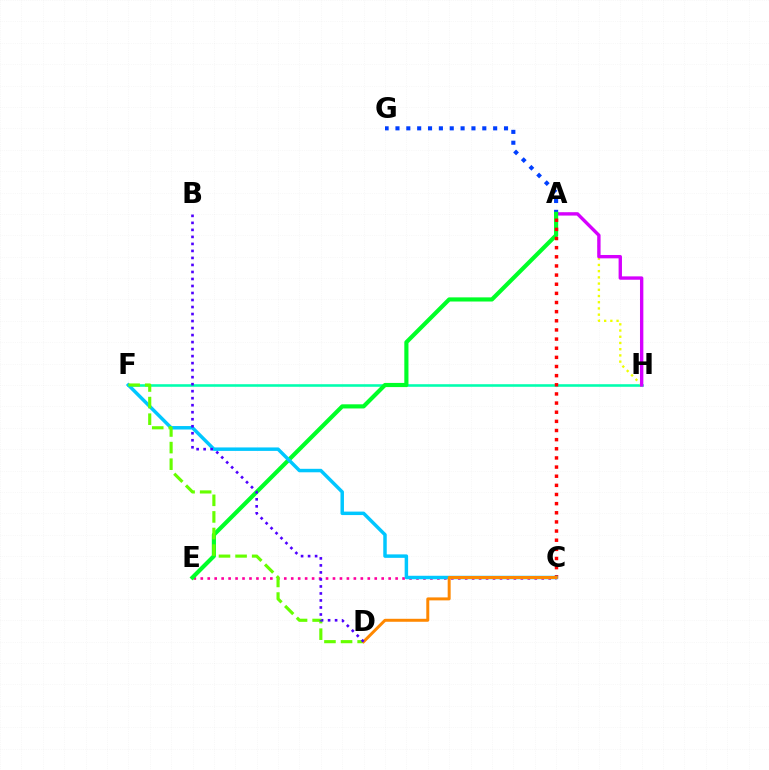{('F', 'H'): [{'color': '#00ffaf', 'line_style': 'solid', 'thickness': 1.86}], ('A', 'H'): [{'color': '#eeff00', 'line_style': 'dotted', 'thickness': 1.69}, {'color': '#d600ff', 'line_style': 'solid', 'thickness': 2.42}], ('C', 'E'): [{'color': '#ff00a0', 'line_style': 'dotted', 'thickness': 1.89}], ('A', 'G'): [{'color': '#003fff', 'line_style': 'dotted', 'thickness': 2.95}], ('A', 'E'): [{'color': '#00ff27', 'line_style': 'solid', 'thickness': 2.99}], ('A', 'C'): [{'color': '#ff0000', 'line_style': 'dotted', 'thickness': 2.48}], ('C', 'F'): [{'color': '#00c7ff', 'line_style': 'solid', 'thickness': 2.5}], ('D', 'F'): [{'color': '#66ff00', 'line_style': 'dashed', 'thickness': 2.25}], ('C', 'D'): [{'color': '#ff8800', 'line_style': 'solid', 'thickness': 2.14}], ('B', 'D'): [{'color': '#4f00ff', 'line_style': 'dotted', 'thickness': 1.91}]}